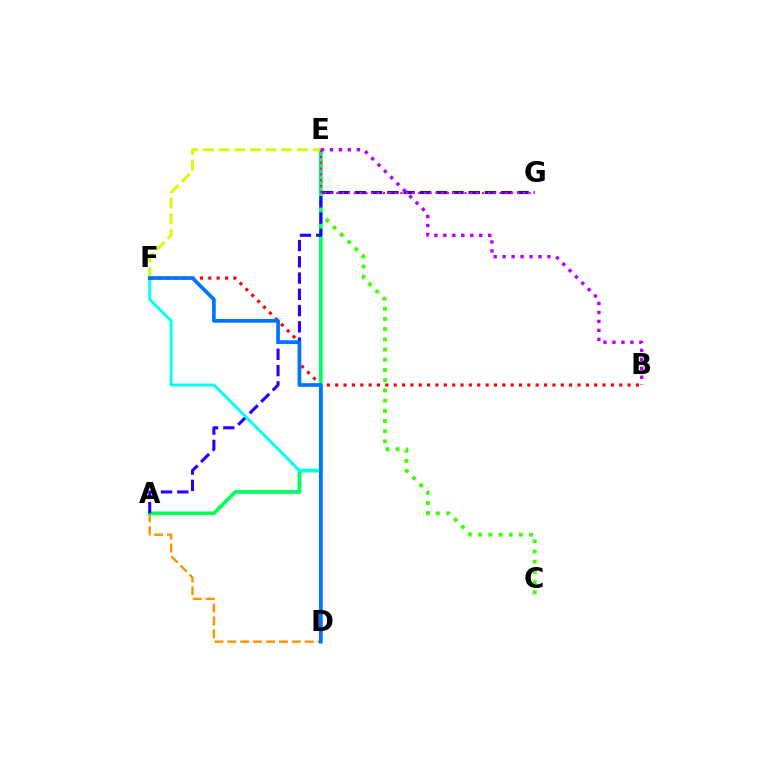{('A', 'D'): [{'color': '#ff9400', 'line_style': 'dashed', 'thickness': 1.75}], ('B', 'F'): [{'color': '#ff0000', 'line_style': 'dotted', 'thickness': 2.27}], ('C', 'E'): [{'color': '#3dff00', 'line_style': 'dotted', 'thickness': 2.77}], ('A', 'E'): [{'color': '#00ff5c', 'line_style': 'solid', 'thickness': 2.68}], ('E', 'F'): [{'color': '#d1ff00', 'line_style': 'dashed', 'thickness': 2.13}], ('A', 'G'): [{'color': '#2500ff', 'line_style': 'dashed', 'thickness': 2.21}], ('E', 'G'): [{'color': '#ff00ac', 'line_style': 'dotted', 'thickness': 1.58}], ('D', 'F'): [{'color': '#00fff6', 'line_style': 'solid', 'thickness': 2.09}, {'color': '#0074ff', 'line_style': 'solid', 'thickness': 2.66}], ('B', 'E'): [{'color': '#b900ff', 'line_style': 'dotted', 'thickness': 2.44}]}